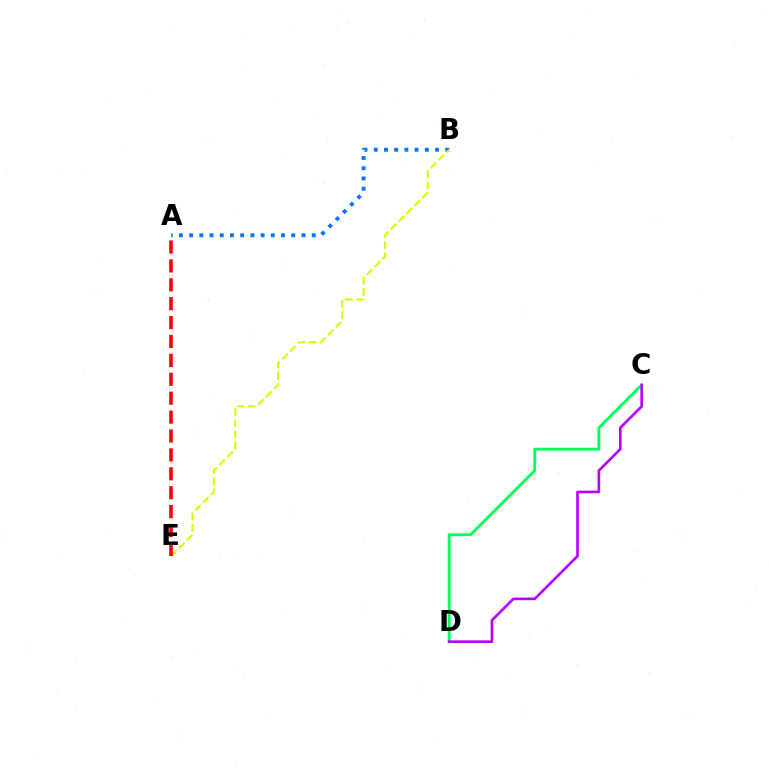{('A', 'B'): [{'color': '#0074ff', 'line_style': 'dotted', 'thickness': 2.78}], ('B', 'E'): [{'color': '#d1ff00', 'line_style': 'dashed', 'thickness': 1.51}], ('C', 'D'): [{'color': '#00ff5c', 'line_style': 'solid', 'thickness': 2.06}, {'color': '#b900ff', 'line_style': 'solid', 'thickness': 1.91}], ('A', 'E'): [{'color': '#ff0000', 'line_style': 'dashed', 'thickness': 2.57}]}